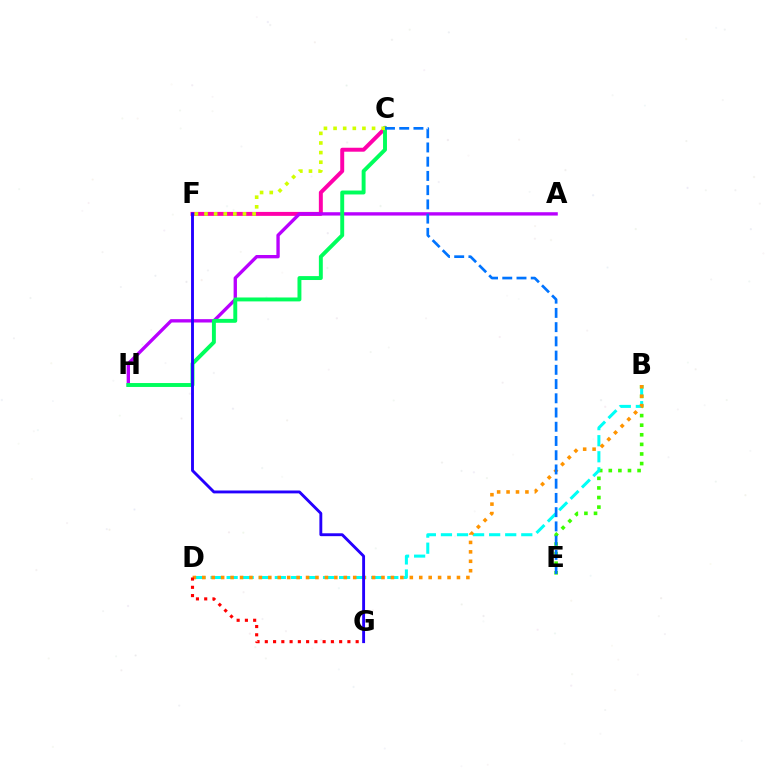{('C', 'F'): [{'color': '#ff00ac', 'line_style': 'solid', 'thickness': 2.85}, {'color': '#d1ff00', 'line_style': 'dotted', 'thickness': 2.61}], ('A', 'H'): [{'color': '#b900ff', 'line_style': 'solid', 'thickness': 2.41}], ('B', 'E'): [{'color': '#3dff00', 'line_style': 'dotted', 'thickness': 2.61}], ('C', 'H'): [{'color': '#00ff5c', 'line_style': 'solid', 'thickness': 2.82}], ('B', 'D'): [{'color': '#00fff6', 'line_style': 'dashed', 'thickness': 2.18}, {'color': '#ff9400', 'line_style': 'dotted', 'thickness': 2.56}], ('F', 'G'): [{'color': '#2500ff', 'line_style': 'solid', 'thickness': 2.07}], ('D', 'G'): [{'color': '#ff0000', 'line_style': 'dotted', 'thickness': 2.24}], ('C', 'E'): [{'color': '#0074ff', 'line_style': 'dashed', 'thickness': 1.93}]}